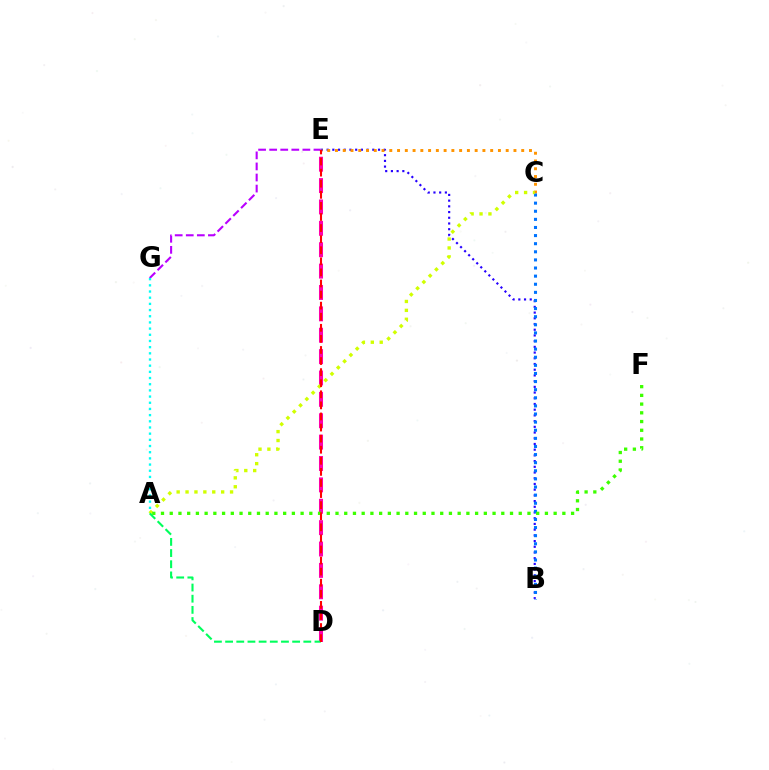{('B', 'E'): [{'color': '#2500ff', 'line_style': 'dotted', 'thickness': 1.55}], ('C', 'E'): [{'color': '#ff9400', 'line_style': 'dotted', 'thickness': 2.11}], ('E', 'G'): [{'color': '#b900ff', 'line_style': 'dashed', 'thickness': 1.5}], ('A', 'G'): [{'color': '#00fff6', 'line_style': 'dotted', 'thickness': 1.68}], ('B', 'C'): [{'color': '#0074ff', 'line_style': 'dotted', 'thickness': 2.2}], ('D', 'E'): [{'color': '#ff00ac', 'line_style': 'dashed', 'thickness': 2.9}, {'color': '#ff0000', 'line_style': 'dashed', 'thickness': 1.51}], ('A', 'C'): [{'color': '#d1ff00', 'line_style': 'dotted', 'thickness': 2.42}], ('A', 'F'): [{'color': '#3dff00', 'line_style': 'dotted', 'thickness': 2.37}], ('A', 'D'): [{'color': '#00ff5c', 'line_style': 'dashed', 'thickness': 1.52}]}